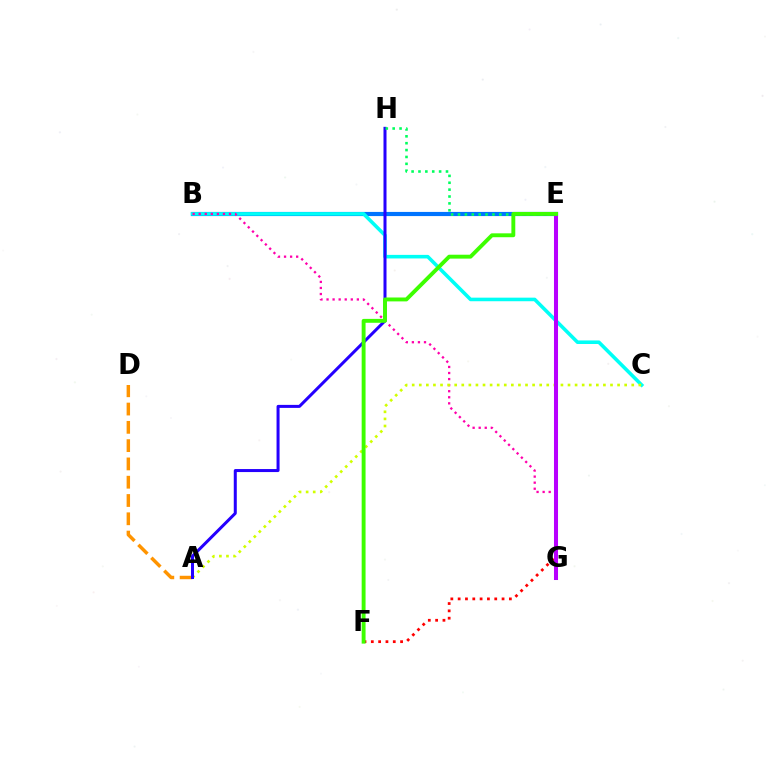{('B', 'E'): [{'color': '#0074ff', 'line_style': 'solid', 'thickness': 2.99}], ('B', 'C'): [{'color': '#00fff6', 'line_style': 'solid', 'thickness': 2.57}], ('B', 'G'): [{'color': '#ff00ac', 'line_style': 'dotted', 'thickness': 1.65}], ('A', 'C'): [{'color': '#d1ff00', 'line_style': 'dotted', 'thickness': 1.92}], ('A', 'D'): [{'color': '#ff9400', 'line_style': 'dashed', 'thickness': 2.48}], ('E', 'F'): [{'color': '#ff0000', 'line_style': 'dotted', 'thickness': 1.99}, {'color': '#3dff00', 'line_style': 'solid', 'thickness': 2.8}], ('A', 'H'): [{'color': '#2500ff', 'line_style': 'solid', 'thickness': 2.17}], ('E', 'G'): [{'color': '#b900ff', 'line_style': 'solid', 'thickness': 2.91}], ('E', 'H'): [{'color': '#00ff5c', 'line_style': 'dotted', 'thickness': 1.87}]}